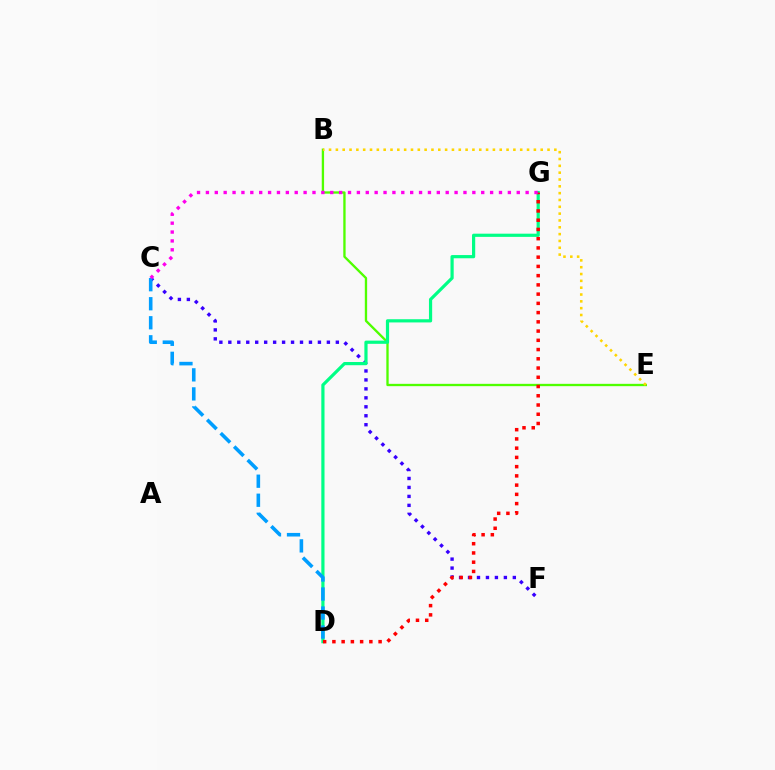{('B', 'E'): [{'color': '#4fff00', 'line_style': 'solid', 'thickness': 1.68}, {'color': '#ffd500', 'line_style': 'dotted', 'thickness': 1.86}], ('C', 'F'): [{'color': '#3700ff', 'line_style': 'dotted', 'thickness': 2.43}], ('D', 'G'): [{'color': '#00ff86', 'line_style': 'solid', 'thickness': 2.3}, {'color': '#ff0000', 'line_style': 'dotted', 'thickness': 2.51}], ('C', 'D'): [{'color': '#009eff', 'line_style': 'dashed', 'thickness': 2.59}], ('C', 'G'): [{'color': '#ff00ed', 'line_style': 'dotted', 'thickness': 2.41}]}